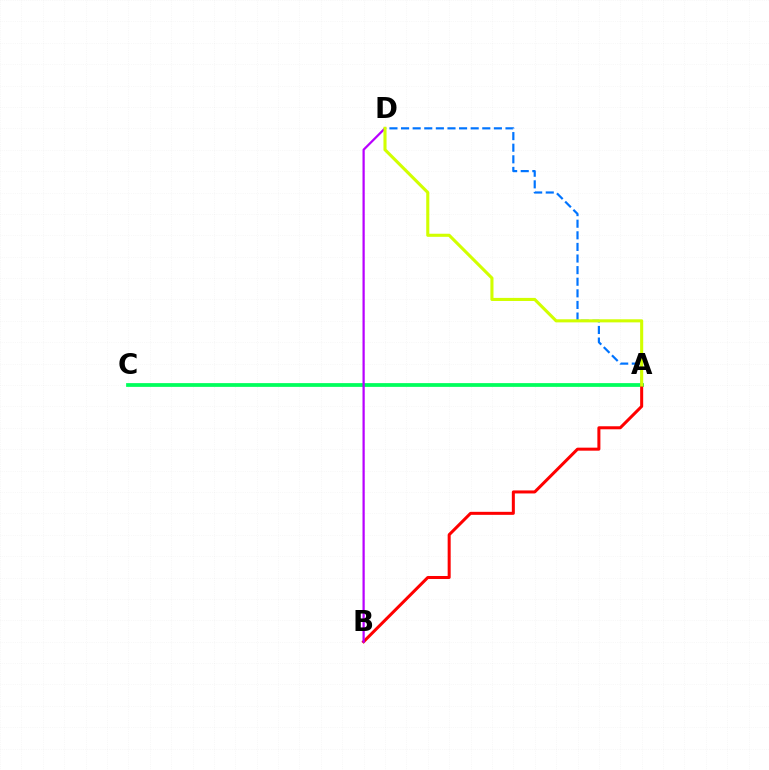{('A', 'C'): [{'color': '#00ff5c', 'line_style': 'solid', 'thickness': 2.71}], ('A', 'D'): [{'color': '#0074ff', 'line_style': 'dashed', 'thickness': 1.58}, {'color': '#d1ff00', 'line_style': 'solid', 'thickness': 2.22}], ('A', 'B'): [{'color': '#ff0000', 'line_style': 'solid', 'thickness': 2.18}], ('B', 'D'): [{'color': '#b900ff', 'line_style': 'solid', 'thickness': 1.61}]}